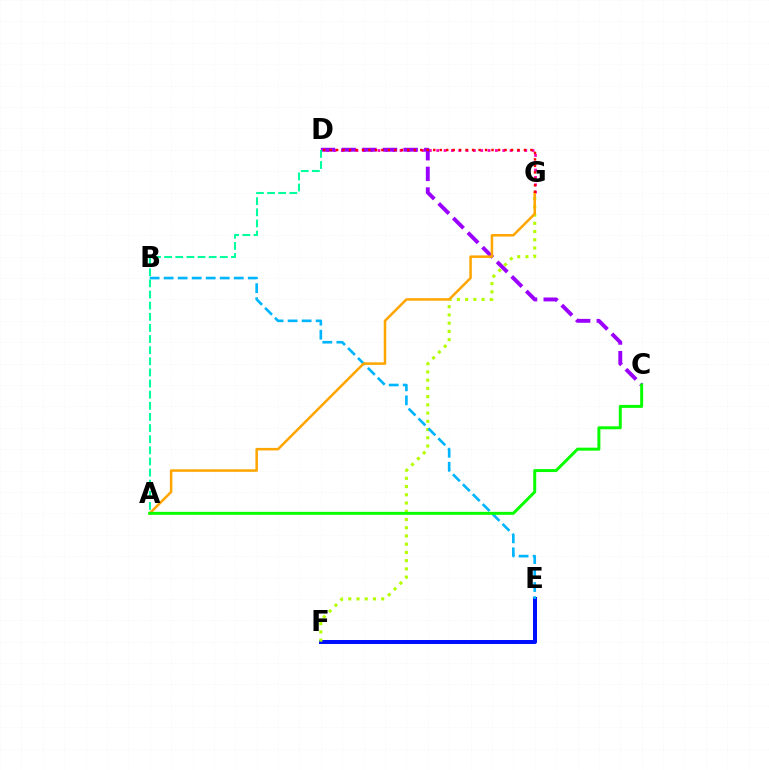{('D', 'G'): [{'color': '#ff00bd', 'line_style': 'dotted', 'thickness': 1.99}, {'color': '#ff0000', 'line_style': 'dotted', 'thickness': 1.76}], ('E', 'F'): [{'color': '#0010ff', 'line_style': 'solid', 'thickness': 2.89}], ('C', 'D'): [{'color': '#9b00ff', 'line_style': 'dashed', 'thickness': 2.81}], ('F', 'G'): [{'color': '#b3ff00', 'line_style': 'dotted', 'thickness': 2.24}], ('B', 'E'): [{'color': '#00b5ff', 'line_style': 'dashed', 'thickness': 1.9}], ('A', 'G'): [{'color': '#ffa500', 'line_style': 'solid', 'thickness': 1.81}], ('A', 'D'): [{'color': '#00ff9d', 'line_style': 'dashed', 'thickness': 1.51}], ('A', 'C'): [{'color': '#08ff00', 'line_style': 'solid', 'thickness': 2.15}]}